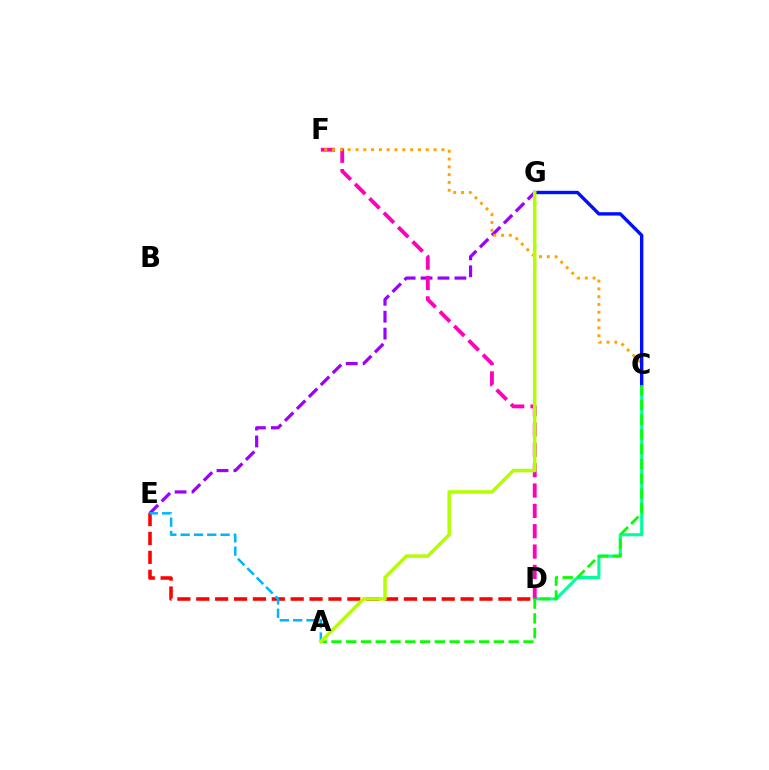{('D', 'E'): [{'color': '#ff0000', 'line_style': 'dashed', 'thickness': 2.57}], ('C', 'D'): [{'color': '#00ff9d', 'line_style': 'solid', 'thickness': 2.21}], ('E', 'G'): [{'color': '#9b00ff', 'line_style': 'dashed', 'thickness': 2.3}], ('D', 'F'): [{'color': '#ff00bd', 'line_style': 'dashed', 'thickness': 2.76}], ('C', 'F'): [{'color': '#ffa500', 'line_style': 'dotted', 'thickness': 2.12}], ('C', 'G'): [{'color': '#0010ff', 'line_style': 'solid', 'thickness': 2.44}], ('A', 'E'): [{'color': '#00b5ff', 'line_style': 'dashed', 'thickness': 1.81}], ('A', 'C'): [{'color': '#08ff00', 'line_style': 'dashed', 'thickness': 2.01}], ('A', 'G'): [{'color': '#b3ff00', 'line_style': 'solid', 'thickness': 2.52}]}